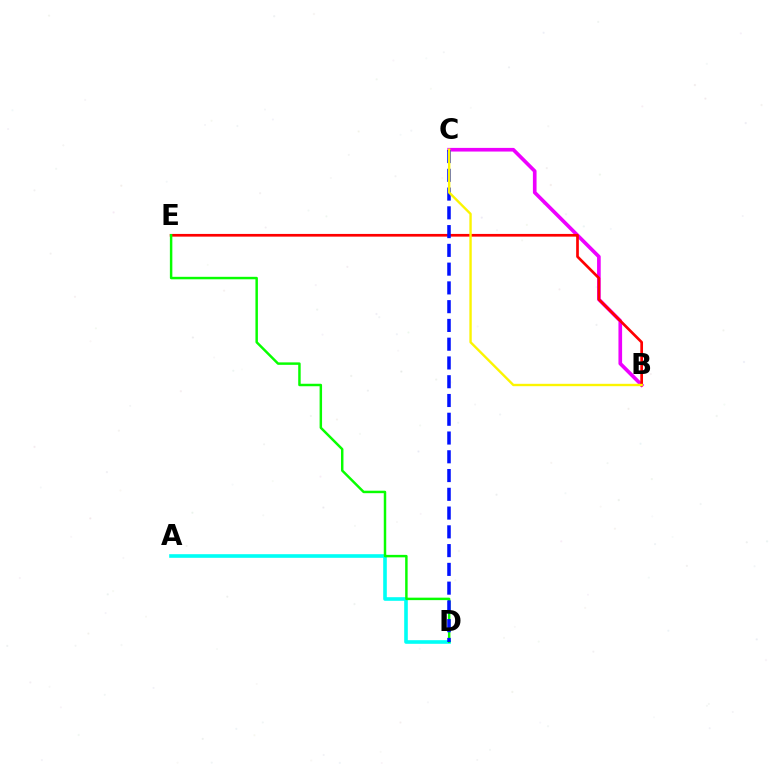{('A', 'D'): [{'color': '#00fff6', 'line_style': 'solid', 'thickness': 2.6}], ('B', 'C'): [{'color': '#ee00ff', 'line_style': 'solid', 'thickness': 2.63}, {'color': '#fcf500', 'line_style': 'solid', 'thickness': 1.71}], ('B', 'E'): [{'color': '#ff0000', 'line_style': 'solid', 'thickness': 1.94}], ('D', 'E'): [{'color': '#08ff00', 'line_style': 'solid', 'thickness': 1.78}], ('C', 'D'): [{'color': '#0010ff', 'line_style': 'dashed', 'thickness': 2.55}]}